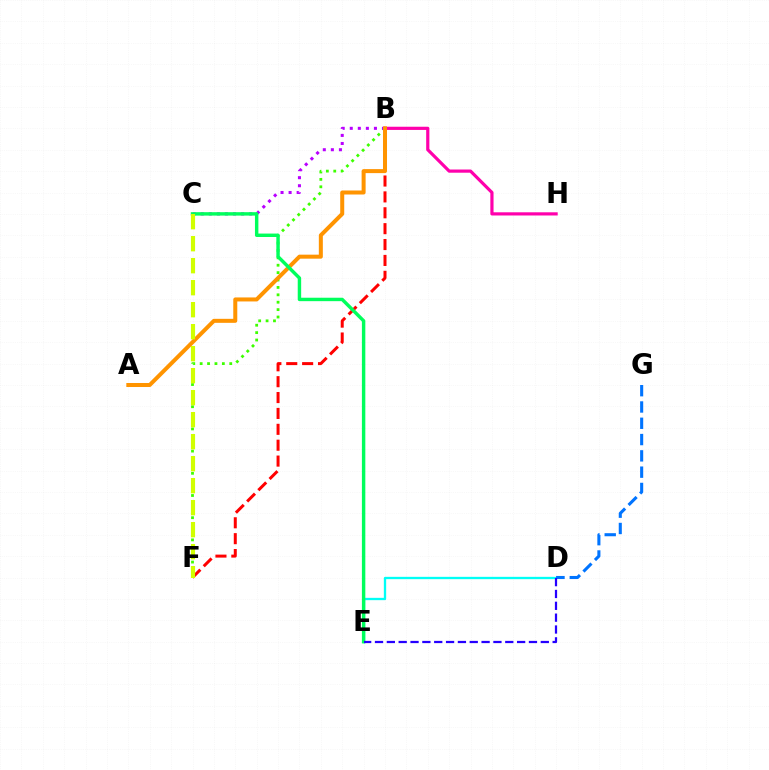{('B', 'H'): [{'color': '#ff00ac', 'line_style': 'solid', 'thickness': 2.3}], ('B', 'F'): [{'color': '#3dff00', 'line_style': 'dotted', 'thickness': 2.01}, {'color': '#ff0000', 'line_style': 'dashed', 'thickness': 2.16}], ('B', 'C'): [{'color': '#b900ff', 'line_style': 'dotted', 'thickness': 2.19}], ('A', 'B'): [{'color': '#ff9400', 'line_style': 'solid', 'thickness': 2.88}], ('D', 'E'): [{'color': '#00fff6', 'line_style': 'solid', 'thickness': 1.67}, {'color': '#2500ff', 'line_style': 'dashed', 'thickness': 1.61}], ('D', 'G'): [{'color': '#0074ff', 'line_style': 'dashed', 'thickness': 2.21}], ('C', 'E'): [{'color': '#00ff5c', 'line_style': 'solid', 'thickness': 2.47}], ('C', 'F'): [{'color': '#d1ff00', 'line_style': 'dashed', 'thickness': 2.99}]}